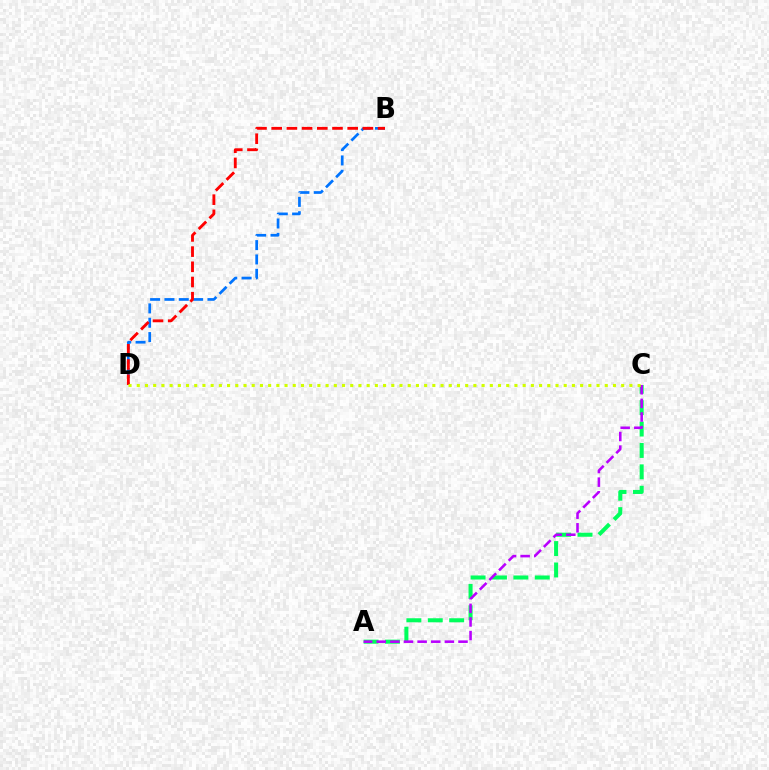{('B', 'D'): [{'color': '#0074ff', 'line_style': 'dashed', 'thickness': 1.95}, {'color': '#ff0000', 'line_style': 'dashed', 'thickness': 2.06}], ('A', 'C'): [{'color': '#00ff5c', 'line_style': 'dashed', 'thickness': 2.91}, {'color': '#b900ff', 'line_style': 'dashed', 'thickness': 1.85}], ('C', 'D'): [{'color': '#d1ff00', 'line_style': 'dotted', 'thickness': 2.23}]}